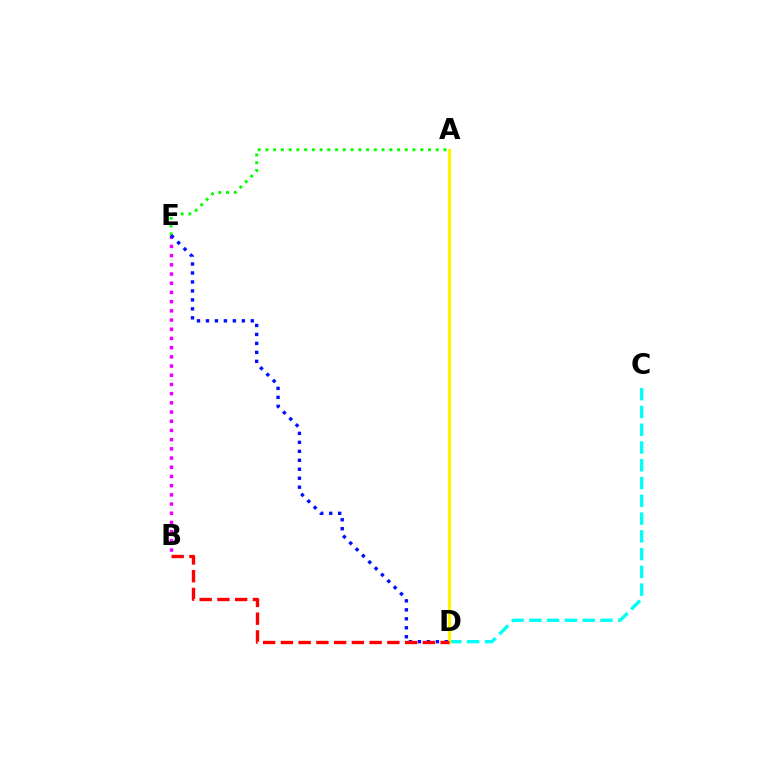{('C', 'D'): [{'color': '#00fff6', 'line_style': 'dashed', 'thickness': 2.41}], ('B', 'E'): [{'color': '#ee00ff', 'line_style': 'dotted', 'thickness': 2.5}], ('A', 'E'): [{'color': '#08ff00', 'line_style': 'dotted', 'thickness': 2.1}], ('D', 'E'): [{'color': '#0010ff', 'line_style': 'dotted', 'thickness': 2.44}], ('A', 'D'): [{'color': '#fcf500', 'line_style': 'solid', 'thickness': 2.28}], ('B', 'D'): [{'color': '#ff0000', 'line_style': 'dashed', 'thickness': 2.41}]}